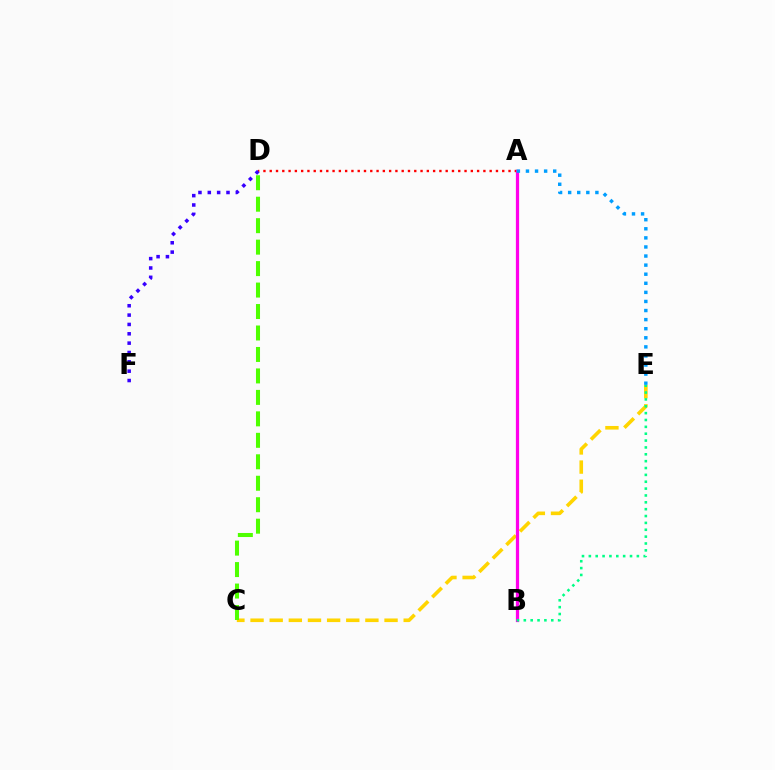{('C', 'E'): [{'color': '#ffd500', 'line_style': 'dashed', 'thickness': 2.6}], ('A', 'D'): [{'color': '#ff0000', 'line_style': 'dotted', 'thickness': 1.71}], ('C', 'D'): [{'color': '#4fff00', 'line_style': 'dashed', 'thickness': 2.92}], ('A', 'B'): [{'color': '#ff00ed', 'line_style': 'solid', 'thickness': 2.33}], ('A', 'E'): [{'color': '#009eff', 'line_style': 'dotted', 'thickness': 2.47}], ('B', 'E'): [{'color': '#00ff86', 'line_style': 'dotted', 'thickness': 1.86}], ('D', 'F'): [{'color': '#3700ff', 'line_style': 'dotted', 'thickness': 2.54}]}